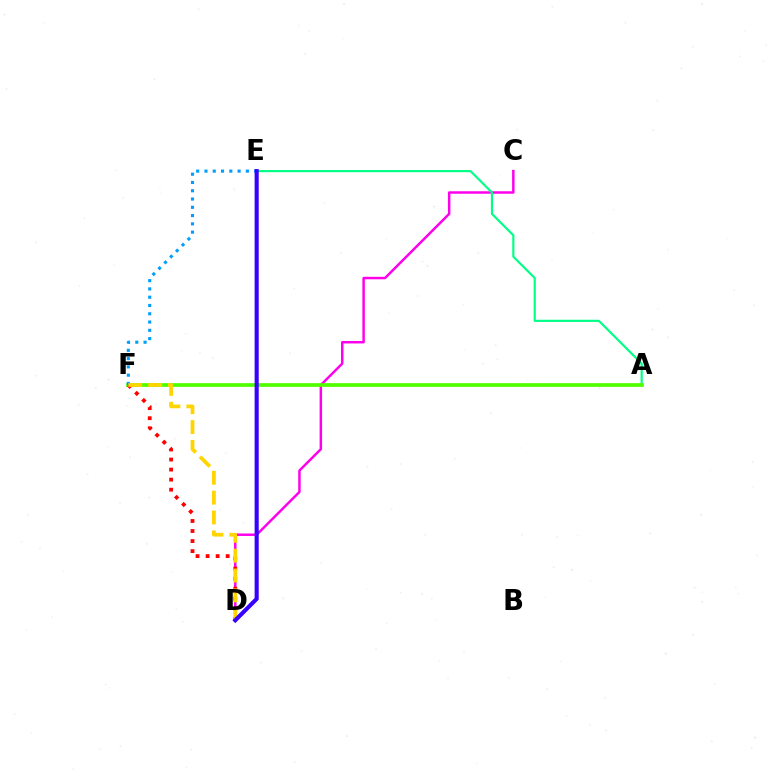{('C', 'D'): [{'color': '#ff00ed', 'line_style': 'solid', 'thickness': 1.78}], ('A', 'E'): [{'color': '#00ff86', 'line_style': 'solid', 'thickness': 1.56}], ('A', 'F'): [{'color': '#4fff00', 'line_style': 'solid', 'thickness': 2.66}], ('E', 'F'): [{'color': '#009eff', 'line_style': 'dotted', 'thickness': 2.25}], ('D', 'F'): [{'color': '#ff0000', 'line_style': 'dotted', 'thickness': 2.73}, {'color': '#ffd500', 'line_style': 'dashed', 'thickness': 2.7}], ('D', 'E'): [{'color': '#3700ff', 'line_style': 'solid', 'thickness': 2.96}]}